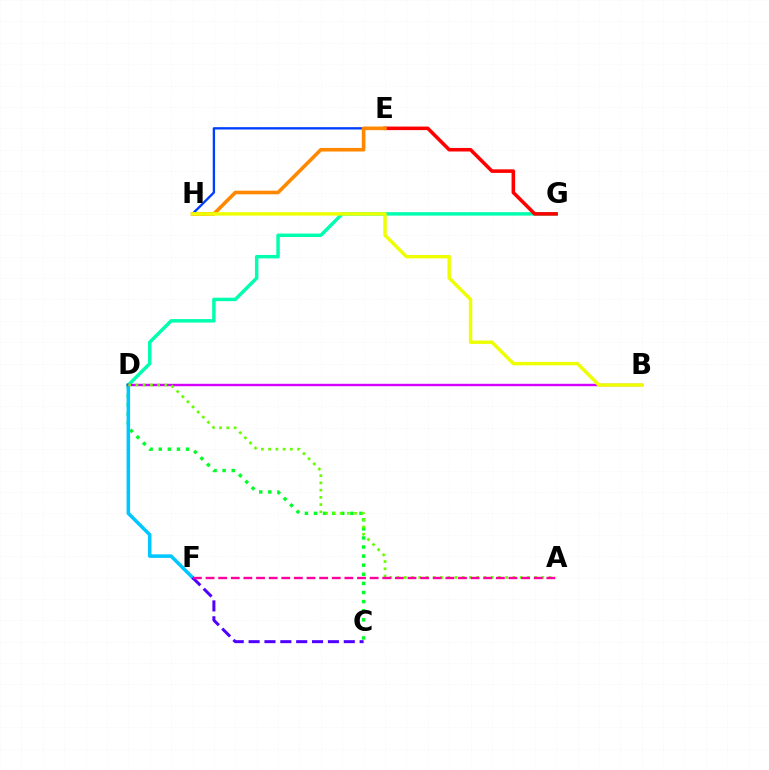{('C', 'D'): [{'color': '#00ff27', 'line_style': 'dotted', 'thickness': 2.47}], ('D', 'G'): [{'color': '#00ffaf', 'line_style': 'solid', 'thickness': 2.49}], ('D', 'F'): [{'color': '#00c7ff', 'line_style': 'solid', 'thickness': 2.54}], ('B', 'D'): [{'color': '#d600ff', 'line_style': 'solid', 'thickness': 1.76}], ('A', 'D'): [{'color': '#66ff00', 'line_style': 'dotted', 'thickness': 1.97}], ('E', 'G'): [{'color': '#ff0000', 'line_style': 'solid', 'thickness': 2.56}], ('C', 'F'): [{'color': '#4f00ff', 'line_style': 'dashed', 'thickness': 2.15}], ('A', 'F'): [{'color': '#ff00a0', 'line_style': 'dashed', 'thickness': 1.71}], ('E', 'H'): [{'color': '#003fff', 'line_style': 'solid', 'thickness': 1.69}, {'color': '#ff8800', 'line_style': 'solid', 'thickness': 2.6}], ('B', 'H'): [{'color': '#eeff00', 'line_style': 'solid', 'thickness': 2.46}]}